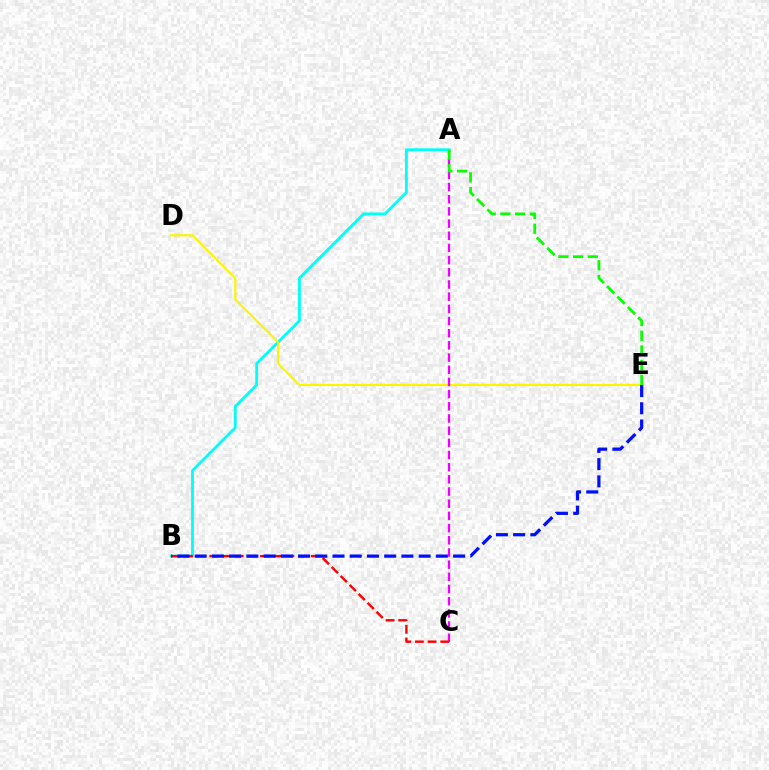{('A', 'B'): [{'color': '#00fff6', 'line_style': 'solid', 'thickness': 2.03}], ('D', 'E'): [{'color': '#fcf500', 'line_style': 'solid', 'thickness': 1.55}], ('A', 'C'): [{'color': '#ee00ff', 'line_style': 'dashed', 'thickness': 1.65}], ('A', 'E'): [{'color': '#08ff00', 'line_style': 'dashed', 'thickness': 2.0}], ('B', 'C'): [{'color': '#ff0000', 'line_style': 'dashed', 'thickness': 1.72}], ('B', 'E'): [{'color': '#0010ff', 'line_style': 'dashed', 'thickness': 2.34}]}